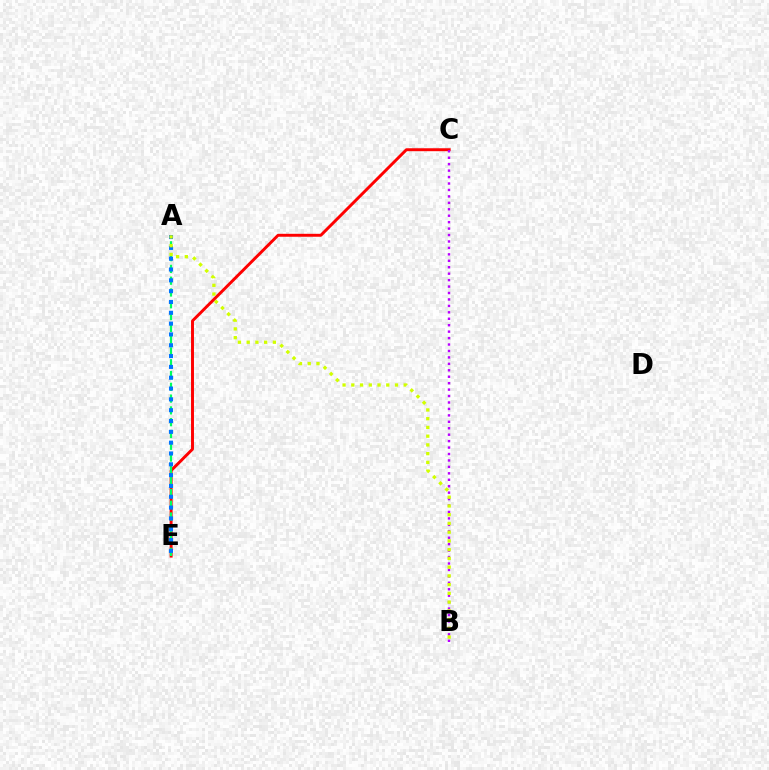{('C', 'E'): [{'color': '#ff0000', 'line_style': 'solid', 'thickness': 2.12}], ('A', 'E'): [{'color': '#00ff5c', 'line_style': 'dashed', 'thickness': 1.6}, {'color': '#0074ff', 'line_style': 'dotted', 'thickness': 2.94}], ('B', 'C'): [{'color': '#b900ff', 'line_style': 'dotted', 'thickness': 1.75}], ('A', 'B'): [{'color': '#d1ff00', 'line_style': 'dotted', 'thickness': 2.37}]}